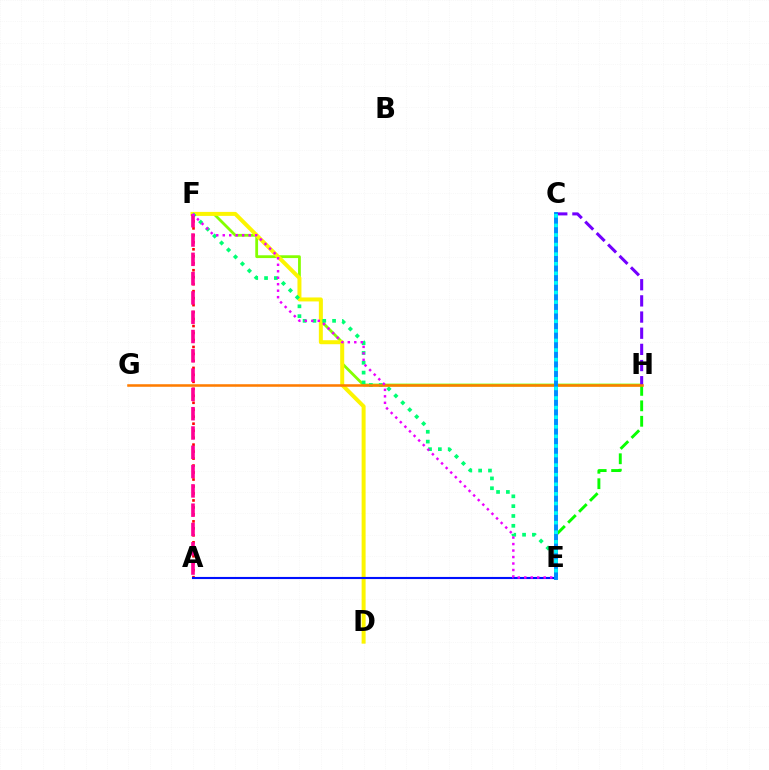{('F', 'H'): [{'color': '#84ff00', 'line_style': 'solid', 'thickness': 2.01}], ('D', 'F'): [{'color': '#fcf500', 'line_style': 'solid', 'thickness': 2.86}], ('E', 'H'): [{'color': '#08ff00', 'line_style': 'dashed', 'thickness': 2.1}], ('E', 'F'): [{'color': '#00ff74', 'line_style': 'dotted', 'thickness': 2.67}, {'color': '#ee00ff', 'line_style': 'dotted', 'thickness': 1.76}], ('A', 'F'): [{'color': '#ff0000', 'line_style': 'dotted', 'thickness': 1.9}, {'color': '#ff0094', 'line_style': 'dashed', 'thickness': 2.62}], ('C', 'H'): [{'color': '#7200ff', 'line_style': 'dashed', 'thickness': 2.2}], ('G', 'H'): [{'color': '#ff7c00', 'line_style': 'solid', 'thickness': 1.83}], ('A', 'E'): [{'color': '#0010ff', 'line_style': 'solid', 'thickness': 1.53}], ('C', 'E'): [{'color': '#008cff', 'line_style': 'solid', 'thickness': 2.82}, {'color': '#00fff6', 'line_style': 'dotted', 'thickness': 2.61}]}